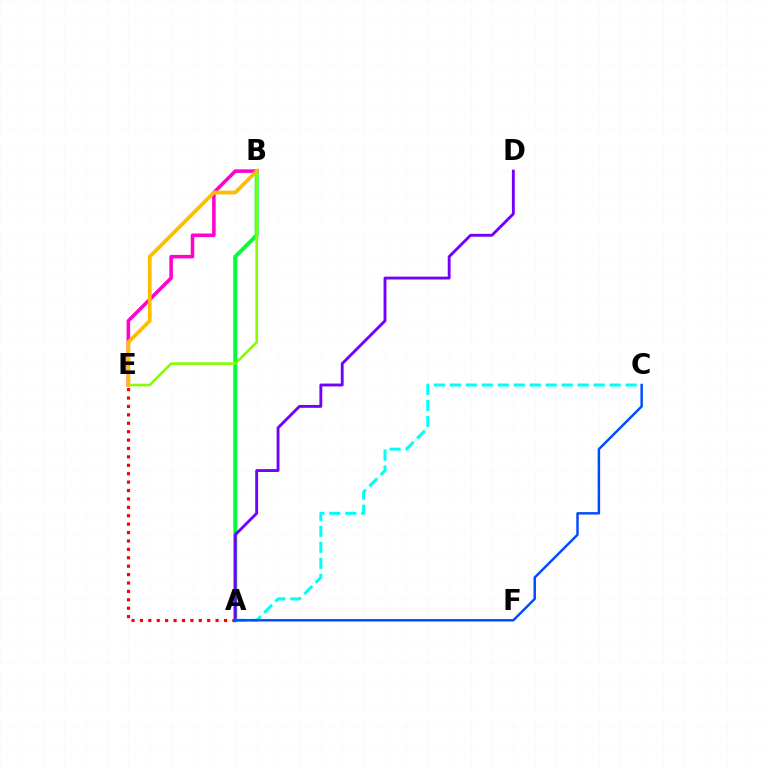{('A', 'B'): [{'color': '#00ff39', 'line_style': 'solid', 'thickness': 2.89}], ('B', 'E'): [{'color': '#ff00cf', 'line_style': 'solid', 'thickness': 2.55}, {'color': '#84ff00', 'line_style': 'solid', 'thickness': 1.87}, {'color': '#ffbd00', 'line_style': 'solid', 'thickness': 2.72}], ('A', 'D'): [{'color': '#7200ff', 'line_style': 'solid', 'thickness': 2.06}], ('A', 'C'): [{'color': '#00fff6', 'line_style': 'dashed', 'thickness': 2.17}, {'color': '#004bff', 'line_style': 'solid', 'thickness': 1.77}], ('A', 'E'): [{'color': '#ff0000', 'line_style': 'dotted', 'thickness': 2.28}]}